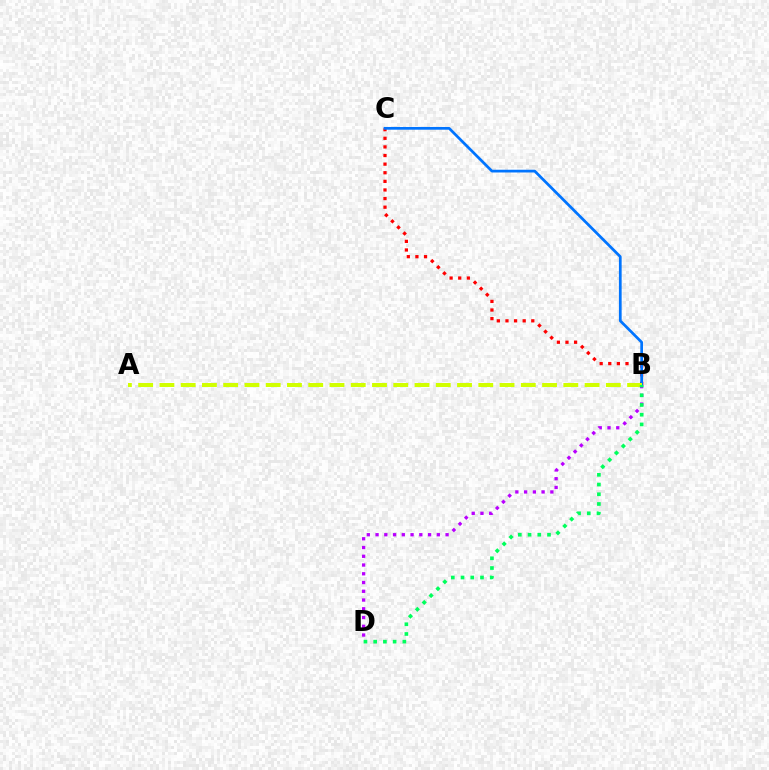{('B', 'C'): [{'color': '#ff0000', 'line_style': 'dotted', 'thickness': 2.34}, {'color': '#0074ff', 'line_style': 'solid', 'thickness': 1.97}], ('B', 'D'): [{'color': '#b900ff', 'line_style': 'dotted', 'thickness': 2.38}, {'color': '#00ff5c', 'line_style': 'dotted', 'thickness': 2.64}], ('A', 'B'): [{'color': '#d1ff00', 'line_style': 'dashed', 'thickness': 2.89}]}